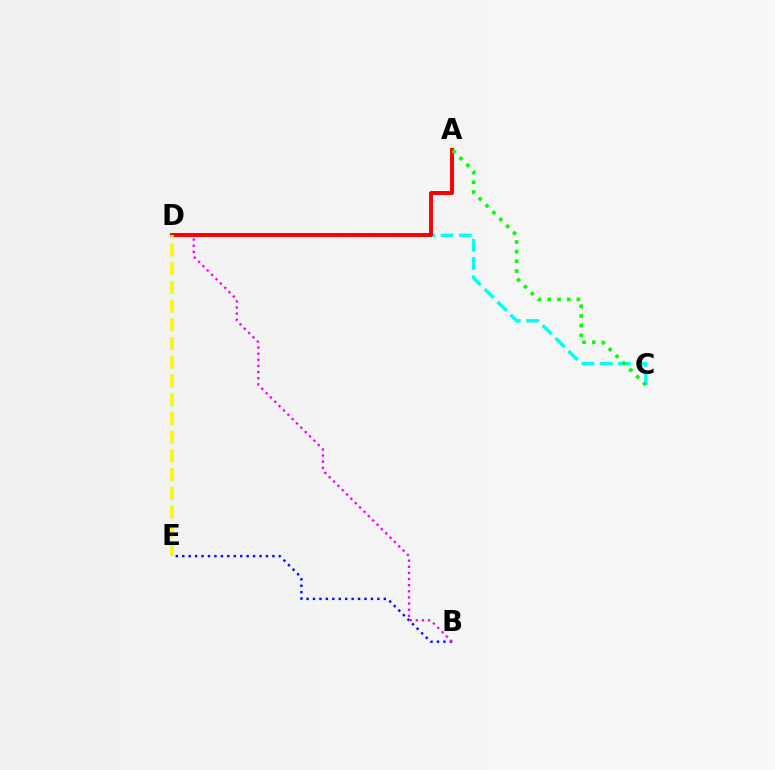{('B', 'E'): [{'color': '#0010ff', 'line_style': 'dotted', 'thickness': 1.75}], ('C', 'D'): [{'color': '#00fff6', 'line_style': 'dashed', 'thickness': 2.48}], ('B', 'D'): [{'color': '#ee00ff', 'line_style': 'dotted', 'thickness': 1.67}], ('A', 'D'): [{'color': '#ff0000', 'line_style': 'solid', 'thickness': 2.84}], ('A', 'C'): [{'color': '#08ff00', 'line_style': 'dotted', 'thickness': 2.63}], ('D', 'E'): [{'color': '#fcf500', 'line_style': 'dashed', 'thickness': 2.54}]}